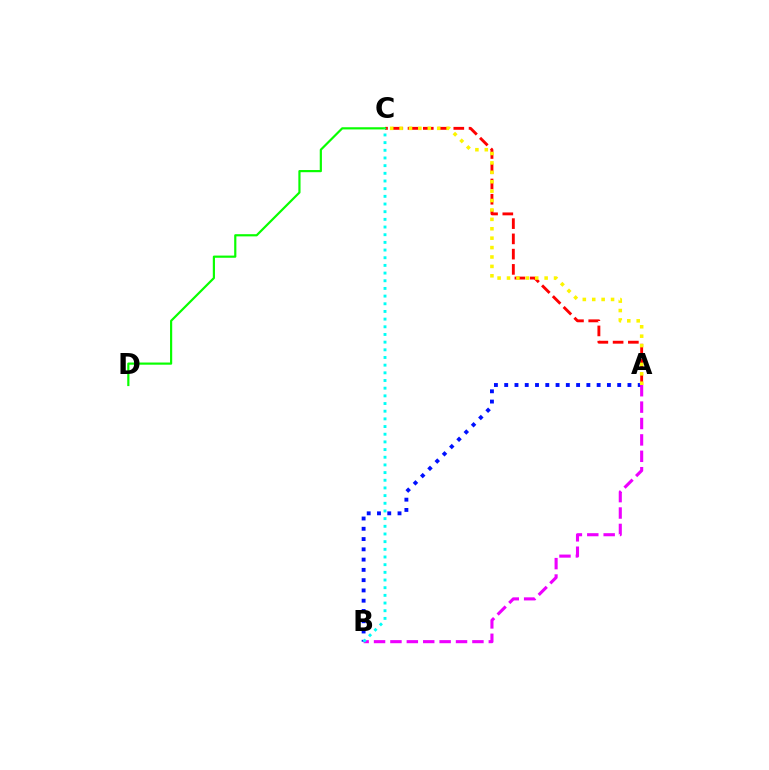{('A', 'B'): [{'color': '#0010ff', 'line_style': 'dotted', 'thickness': 2.79}, {'color': '#ee00ff', 'line_style': 'dashed', 'thickness': 2.23}], ('A', 'C'): [{'color': '#ff0000', 'line_style': 'dashed', 'thickness': 2.07}, {'color': '#fcf500', 'line_style': 'dotted', 'thickness': 2.56}], ('C', 'D'): [{'color': '#08ff00', 'line_style': 'solid', 'thickness': 1.57}], ('B', 'C'): [{'color': '#00fff6', 'line_style': 'dotted', 'thickness': 2.08}]}